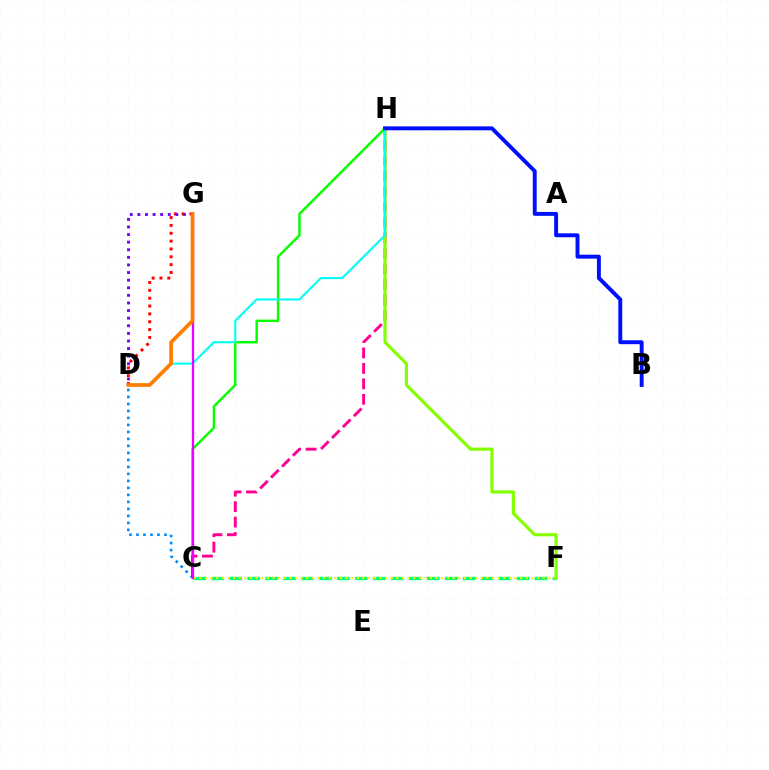{('C', 'D'): [{'color': '#008cff', 'line_style': 'dotted', 'thickness': 1.9}], ('D', 'G'): [{'color': '#ff0000', 'line_style': 'dotted', 'thickness': 2.13}, {'color': '#7200ff', 'line_style': 'dotted', 'thickness': 2.07}, {'color': '#ff7c00', 'line_style': 'solid', 'thickness': 2.66}], ('C', 'F'): [{'color': '#00ff74', 'line_style': 'dashed', 'thickness': 2.44}, {'color': '#fcf500', 'line_style': 'dotted', 'thickness': 1.53}], ('C', 'H'): [{'color': '#08ff00', 'line_style': 'solid', 'thickness': 1.77}, {'color': '#ff0094', 'line_style': 'dashed', 'thickness': 2.1}], ('F', 'H'): [{'color': '#84ff00', 'line_style': 'solid', 'thickness': 2.28}], ('D', 'H'): [{'color': '#00fff6', 'line_style': 'solid', 'thickness': 1.53}], ('B', 'H'): [{'color': '#0010ff', 'line_style': 'solid', 'thickness': 2.82}], ('C', 'G'): [{'color': '#ee00ff', 'line_style': 'solid', 'thickness': 1.64}]}